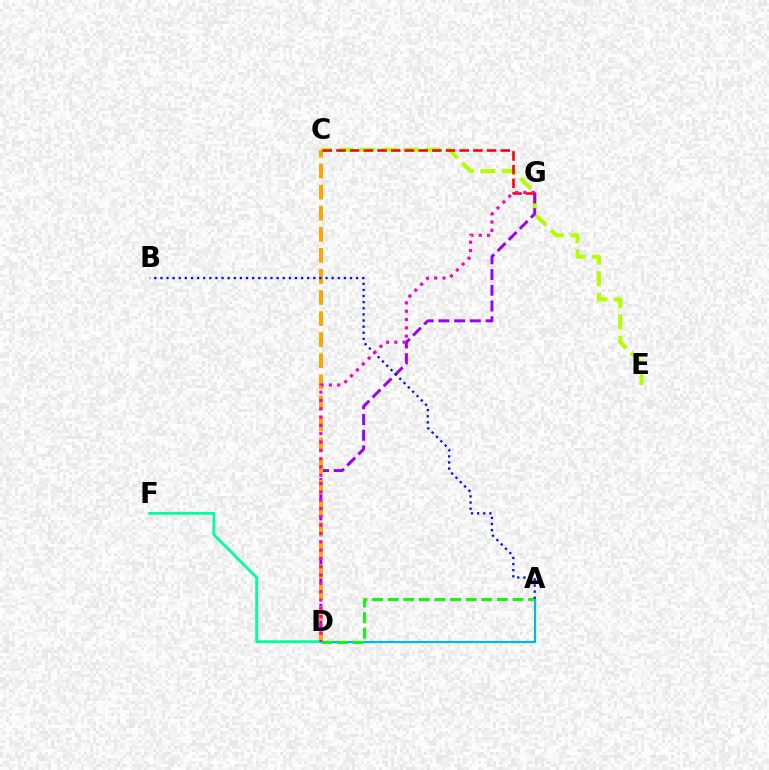{('C', 'E'): [{'color': '#b3ff00', 'line_style': 'dashed', 'thickness': 2.92}], ('D', 'G'): [{'color': '#9b00ff', 'line_style': 'dashed', 'thickness': 2.13}, {'color': '#ff00bd', 'line_style': 'dotted', 'thickness': 2.26}], ('C', 'D'): [{'color': '#ffa500', 'line_style': 'dashed', 'thickness': 2.86}], ('C', 'G'): [{'color': '#ff0000', 'line_style': 'dashed', 'thickness': 1.86}], ('D', 'F'): [{'color': '#00ff9d', 'line_style': 'solid', 'thickness': 2.02}], ('A', 'D'): [{'color': '#00b5ff', 'line_style': 'solid', 'thickness': 1.55}, {'color': '#08ff00', 'line_style': 'dashed', 'thickness': 2.12}], ('A', 'B'): [{'color': '#0010ff', 'line_style': 'dotted', 'thickness': 1.66}]}